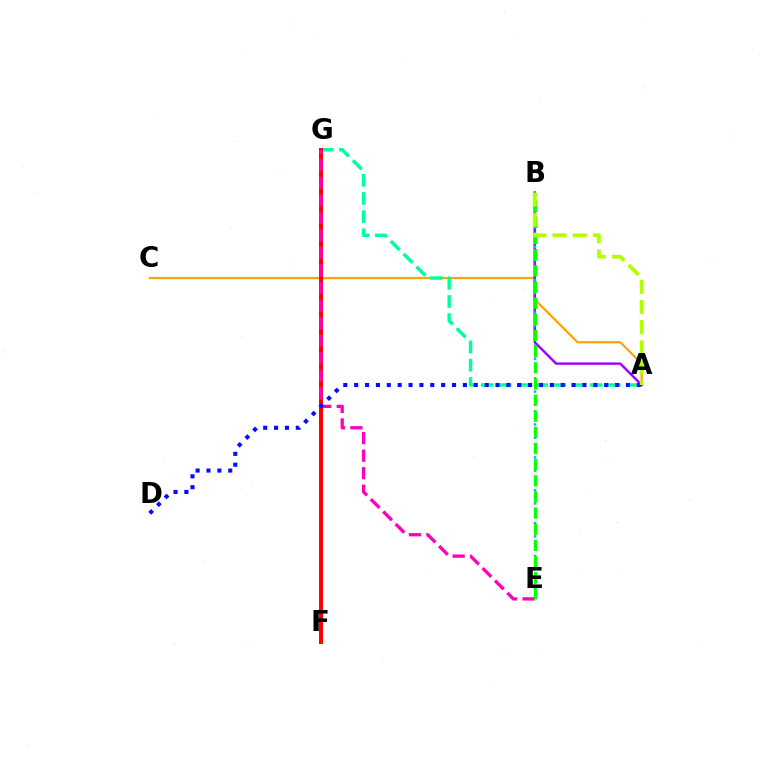{('A', 'C'): [{'color': '#ffa500', 'line_style': 'solid', 'thickness': 1.61}], ('A', 'B'): [{'color': '#9b00ff', 'line_style': 'solid', 'thickness': 1.72}, {'color': '#b3ff00', 'line_style': 'dashed', 'thickness': 2.74}], ('B', 'E'): [{'color': '#00b5ff', 'line_style': 'dotted', 'thickness': 1.79}, {'color': '#08ff00', 'line_style': 'dashed', 'thickness': 2.19}], ('A', 'G'): [{'color': '#00ff9d', 'line_style': 'dashed', 'thickness': 2.47}], ('F', 'G'): [{'color': '#ff0000', 'line_style': 'solid', 'thickness': 2.89}], ('E', 'G'): [{'color': '#ff00bd', 'line_style': 'dashed', 'thickness': 2.38}], ('A', 'D'): [{'color': '#0010ff', 'line_style': 'dotted', 'thickness': 2.95}]}